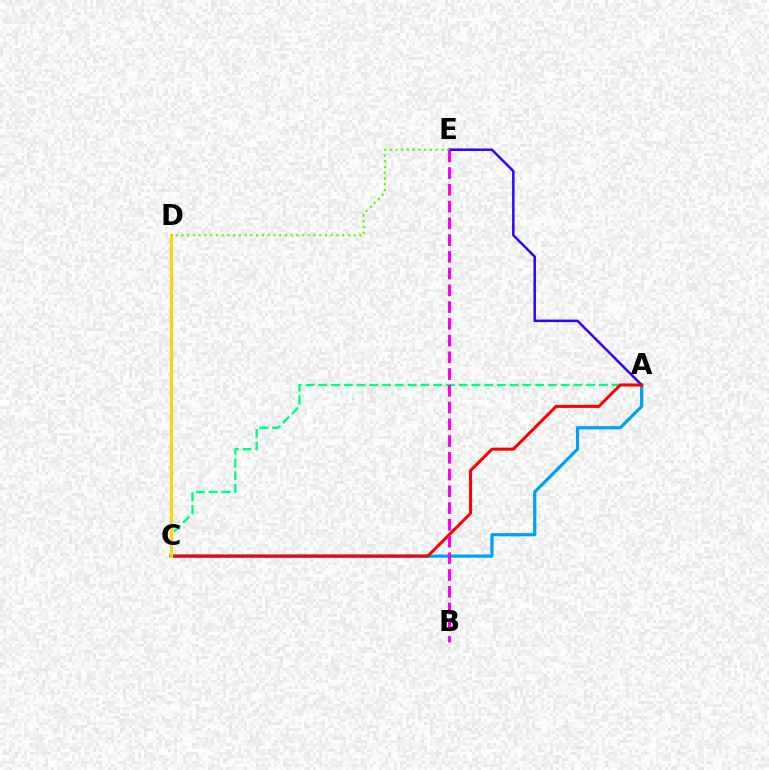{('A', 'C'): [{'color': '#009eff', 'line_style': 'solid', 'thickness': 2.3}, {'color': '#00ff86', 'line_style': 'dashed', 'thickness': 1.73}, {'color': '#ff0000', 'line_style': 'solid', 'thickness': 2.19}], ('A', 'E'): [{'color': '#3700ff', 'line_style': 'solid', 'thickness': 1.8}], ('C', 'D'): [{'color': '#ffd500', 'line_style': 'solid', 'thickness': 2.21}], ('D', 'E'): [{'color': '#4fff00', 'line_style': 'dotted', 'thickness': 1.56}], ('B', 'E'): [{'color': '#ff00ed', 'line_style': 'dashed', 'thickness': 2.28}]}